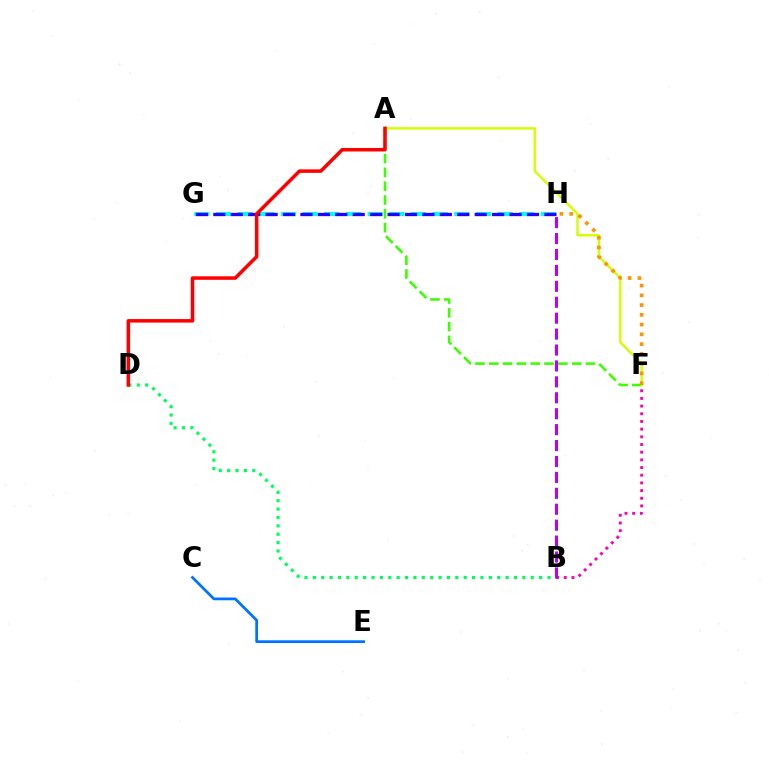{('A', 'F'): [{'color': '#3dff00', 'line_style': 'dashed', 'thickness': 1.88}, {'color': '#d1ff00', 'line_style': 'solid', 'thickness': 1.72}], ('B', 'F'): [{'color': '#ff00ac', 'line_style': 'dotted', 'thickness': 2.09}], ('B', 'D'): [{'color': '#00ff5c', 'line_style': 'dotted', 'thickness': 2.28}], ('G', 'H'): [{'color': '#00fff6', 'line_style': 'dashed', 'thickness': 2.94}, {'color': '#2500ff', 'line_style': 'dashed', 'thickness': 2.37}], ('A', 'D'): [{'color': '#ff0000', 'line_style': 'solid', 'thickness': 2.53}], ('F', 'H'): [{'color': '#ff9400', 'line_style': 'dotted', 'thickness': 2.65}], ('B', 'H'): [{'color': '#b900ff', 'line_style': 'dashed', 'thickness': 2.16}], ('C', 'E'): [{'color': '#0074ff', 'line_style': 'solid', 'thickness': 1.99}]}